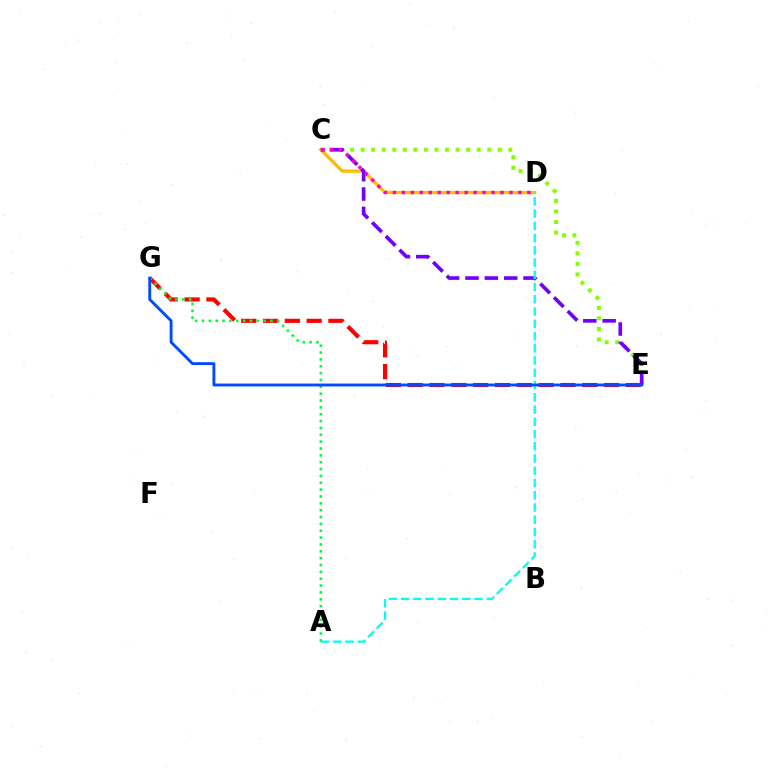{('C', 'D'): [{'color': '#ffbd00', 'line_style': 'solid', 'thickness': 2.37}, {'color': '#ff00cf', 'line_style': 'dotted', 'thickness': 2.44}], ('E', 'G'): [{'color': '#ff0000', 'line_style': 'dashed', 'thickness': 2.96}, {'color': '#004bff', 'line_style': 'solid', 'thickness': 2.07}], ('C', 'E'): [{'color': '#84ff00', 'line_style': 'dotted', 'thickness': 2.87}, {'color': '#7200ff', 'line_style': 'dashed', 'thickness': 2.63}], ('A', 'D'): [{'color': '#00fff6', 'line_style': 'dashed', 'thickness': 1.66}], ('A', 'G'): [{'color': '#00ff39', 'line_style': 'dotted', 'thickness': 1.86}]}